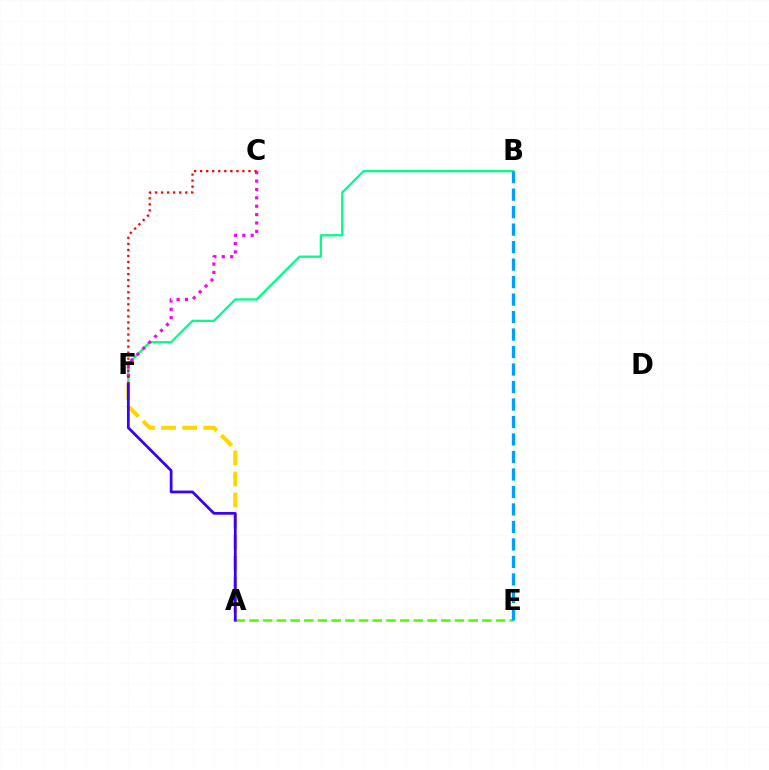{('A', 'E'): [{'color': '#4fff00', 'line_style': 'dashed', 'thickness': 1.86}], ('B', 'F'): [{'color': '#00ff86', 'line_style': 'solid', 'thickness': 1.64}], ('C', 'F'): [{'color': '#ff00ed', 'line_style': 'dotted', 'thickness': 2.28}, {'color': '#ff0000', 'line_style': 'dotted', 'thickness': 1.64}], ('A', 'F'): [{'color': '#ffd500', 'line_style': 'dashed', 'thickness': 2.86}, {'color': '#3700ff', 'line_style': 'solid', 'thickness': 1.98}], ('B', 'E'): [{'color': '#009eff', 'line_style': 'dashed', 'thickness': 2.38}]}